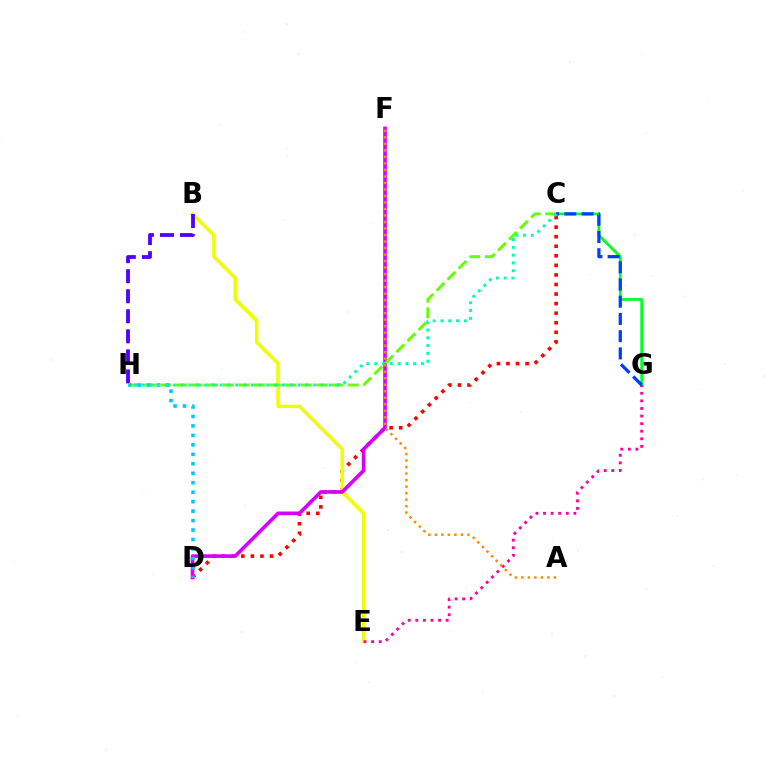{('C', 'D'): [{'color': '#ff0000', 'line_style': 'dotted', 'thickness': 2.6}], ('B', 'E'): [{'color': '#eeff00', 'line_style': 'solid', 'thickness': 2.54}], ('C', 'G'): [{'color': '#00ff27', 'line_style': 'solid', 'thickness': 1.99}, {'color': '#003fff', 'line_style': 'dashed', 'thickness': 2.34}], ('D', 'F'): [{'color': '#d600ff', 'line_style': 'solid', 'thickness': 2.62}], ('B', 'H'): [{'color': '#4f00ff', 'line_style': 'dashed', 'thickness': 2.72}], ('C', 'H'): [{'color': '#66ff00', 'line_style': 'dashed', 'thickness': 2.12}, {'color': '#00ffaf', 'line_style': 'dotted', 'thickness': 2.11}], ('E', 'G'): [{'color': '#ff00a0', 'line_style': 'dotted', 'thickness': 2.06}], ('D', 'H'): [{'color': '#00c7ff', 'line_style': 'dotted', 'thickness': 2.57}], ('A', 'F'): [{'color': '#ff8800', 'line_style': 'dotted', 'thickness': 1.77}]}